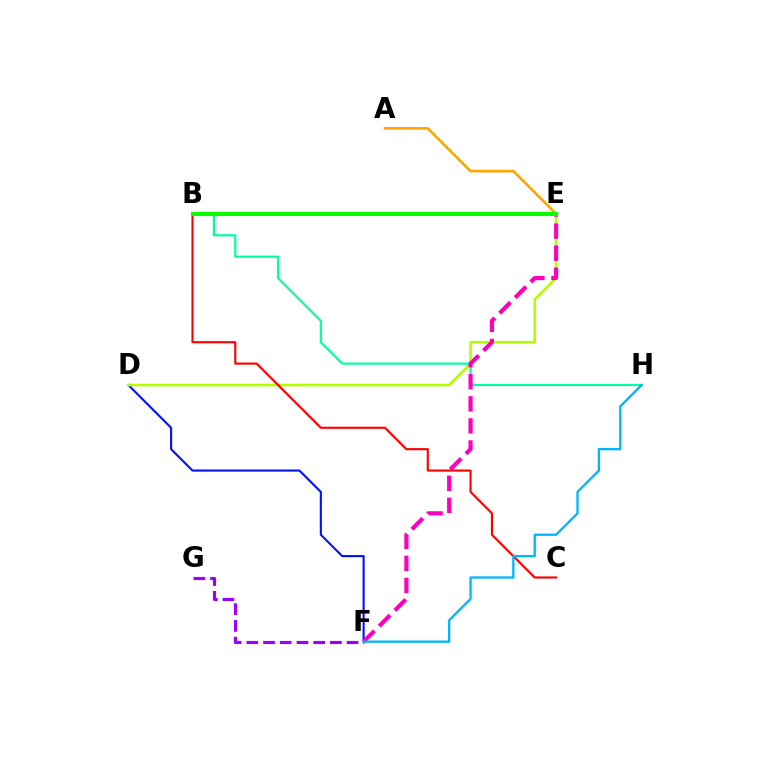{('D', 'F'): [{'color': '#0010ff', 'line_style': 'solid', 'thickness': 1.52}], ('D', 'E'): [{'color': '#b3ff00', 'line_style': 'solid', 'thickness': 1.91}], ('B', 'C'): [{'color': '#ff0000', 'line_style': 'solid', 'thickness': 1.53}], ('B', 'H'): [{'color': '#00ff9d', 'line_style': 'solid', 'thickness': 1.58}], ('F', 'G'): [{'color': '#9b00ff', 'line_style': 'dashed', 'thickness': 2.27}], ('E', 'F'): [{'color': '#ff00bd', 'line_style': 'dashed', 'thickness': 3.0}], ('A', 'E'): [{'color': '#ffa500', 'line_style': 'solid', 'thickness': 1.91}], ('F', 'H'): [{'color': '#00b5ff', 'line_style': 'solid', 'thickness': 1.66}], ('B', 'E'): [{'color': '#08ff00', 'line_style': 'solid', 'thickness': 2.92}]}